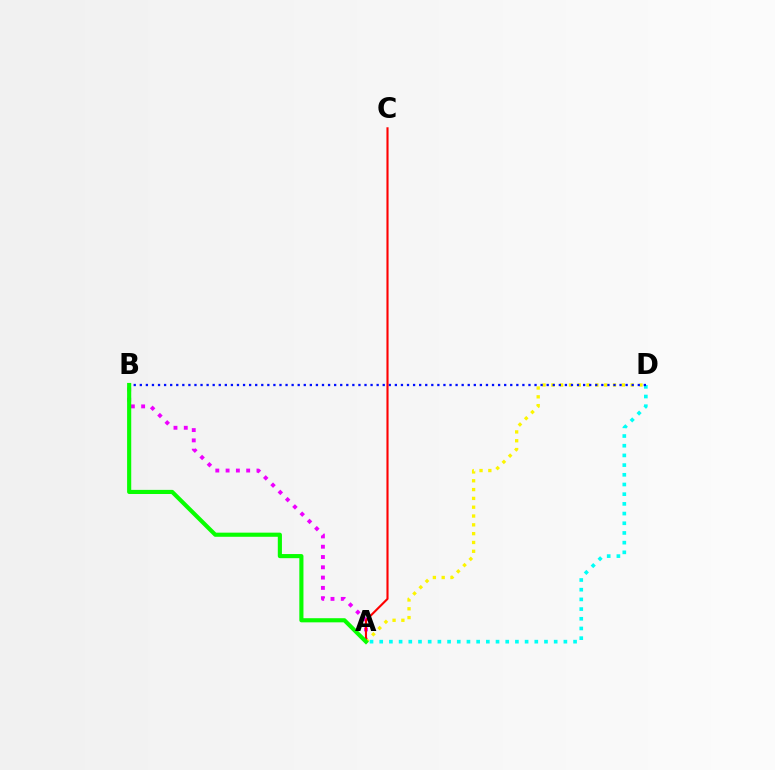{('A', 'B'): [{'color': '#ee00ff', 'line_style': 'dotted', 'thickness': 2.8}, {'color': '#08ff00', 'line_style': 'solid', 'thickness': 2.97}], ('A', 'D'): [{'color': '#00fff6', 'line_style': 'dotted', 'thickness': 2.63}, {'color': '#fcf500', 'line_style': 'dotted', 'thickness': 2.39}], ('B', 'D'): [{'color': '#0010ff', 'line_style': 'dotted', 'thickness': 1.65}], ('A', 'C'): [{'color': '#ff0000', 'line_style': 'solid', 'thickness': 1.52}]}